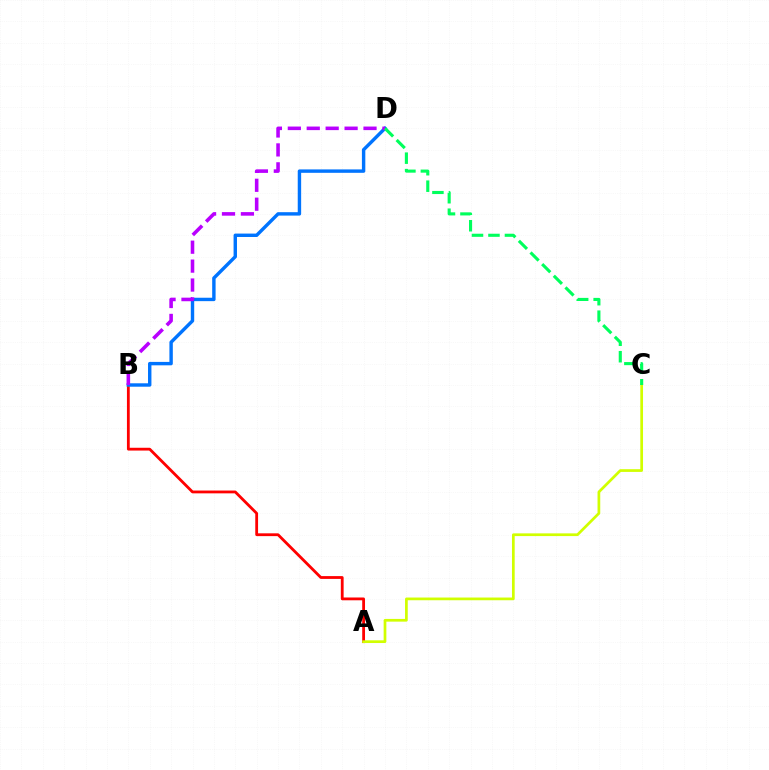{('A', 'B'): [{'color': '#ff0000', 'line_style': 'solid', 'thickness': 2.02}], ('A', 'C'): [{'color': '#d1ff00', 'line_style': 'solid', 'thickness': 1.96}], ('B', 'D'): [{'color': '#0074ff', 'line_style': 'solid', 'thickness': 2.46}, {'color': '#b900ff', 'line_style': 'dashed', 'thickness': 2.57}], ('C', 'D'): [{'color': '#00ff5c', 'line_style': 'dashed', 'thickness': 2.24}]}